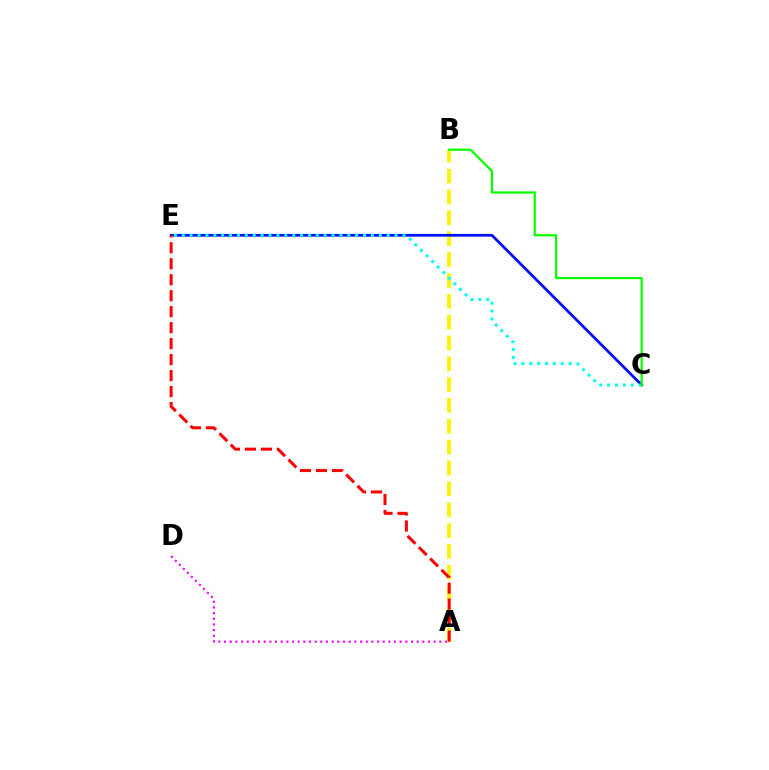{('A', 'B'): [{'color': '#fcf500', 'line_style': 'dashed', 'thickness': 2.83}], ('A', 'D'): [{'color': '#ee00ff', 'line_style': 'dotted', 'thickness': 1.54}], ('C', 'E'): [{'color': '#0010ff', 'line_style': 'solid', 'thickness': 1.97}, {'color': '#00fff6', 'line_style': 'dotted', 'thickness': 2.14}], ('A', 'E'): [{'color': '#ff0000', 'line_style': 'dashed', 'thickness': 2.17}], ('B', 'C'): [{'color': '#08ff00', 'line_style': 'solid', 'thickness': 1.61}]}